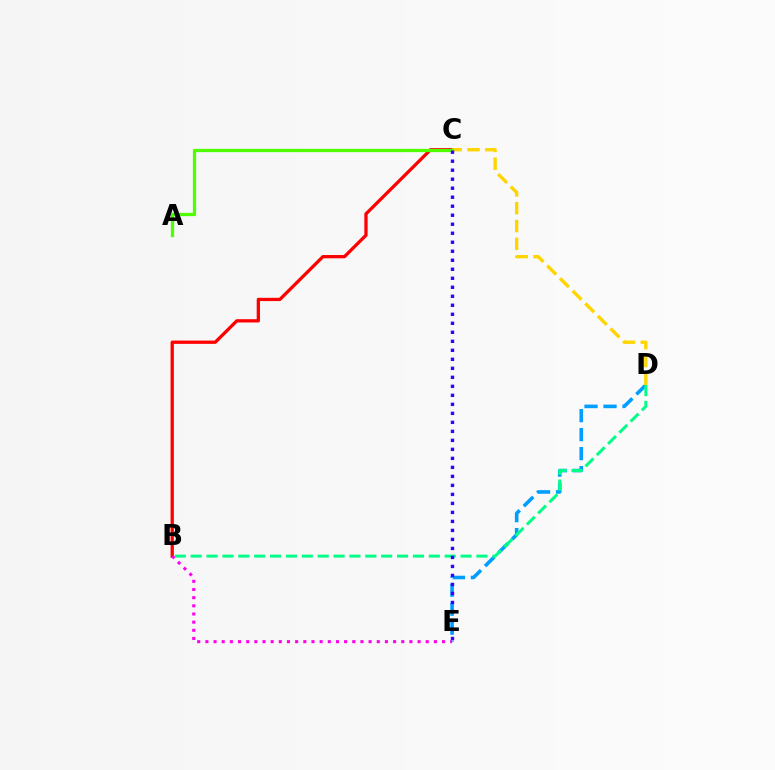{('B', 'C'): [{'color': '#ff0000', 'line_style': 'solid', 'thickness': 2.36}], ('D', 'E'): [{'color': '#009eff', 'line_style': 'dashed', 'thickness': 2.58}], ('B', 'D'): [{'color': '#00ff86', 'line_style': 'dashed', 'thickness': 2.16}], ('C', 'D'): [{'color': '#ffd500', 'line_style': 'dashed', 'thickness': 2.42}], ('B', 'E'): [{'color': '#ff00ed', 'line_style': 'dotted', 'thickness': 2.22}], ('A', 'C'): [{'color': '#4fff00', 'line_style': 'solid', 'thickness': 2.35}], ('C', 'E'): [{'color': '#3700ff', 'line_style': 'dotted', 'thickness': 2.45}]}